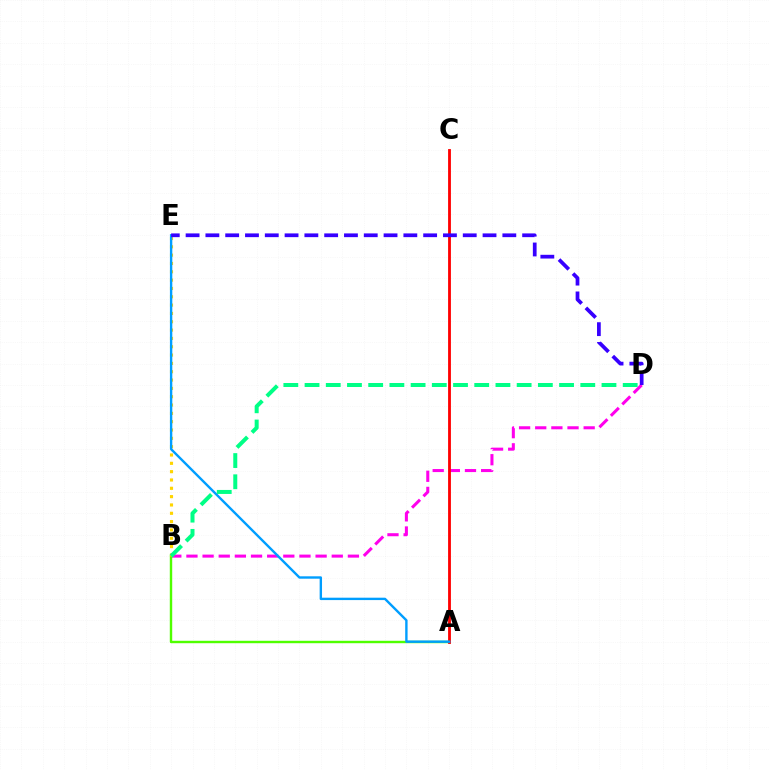{('B', 'D'): [{'color': '#ff00ed', 'line_style': 'dashed', 'thickness': 2.19}, {'color': '#00ff86', 'line_style': 'dashed', 'thickness': 2.88}], ('A', 'B'): [{'color': '#4fff00', 'line_style': 'solid', 'thickness': 1.74}], ('A', 'C'): [{'color': '#ff0000', 'line_style': 'solid', 'thickness': 2.03}], ('B', 'E'): [{'color': '#ffd500', 'line_style': 'dotted', 'thickness': 2.26}], ('A', 'E'): [{'color': '#009eff', 'line_style': 'solid', 'thickness': 1.72}], ('D', 'E'): [{'color': '#3700ff', 'line_style': 'dashed', 'thickness': 2.69}]}